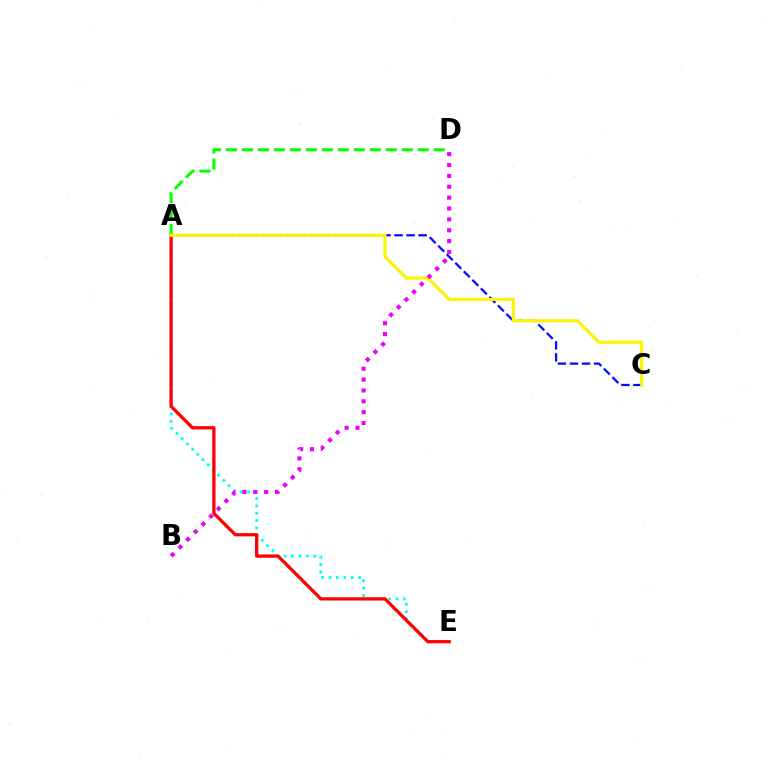{('A', 'E'): [{'color': '#00fff6', 'line_style': 'dotted', 'thickness': 2.0}, {'color': '#ff0000', 'line_style': 'solid', 'thickness': 2.35}], ('A', 'C'): [{'color': '#0010ff', 'line_style': 'dashed', 'thickness': 1.64}, {'color': '#fcf500', 'line_style': 'solid', 'thickness': 2.26}], ('A', 'D'): [{'color': '#08ff00', 'line_style': 'dashed', 'thickness': 2.17}], ('B', 'D'): [{'color': '#ee00ff', 'line_style': 'dotted', 'thickness': 2.95}]}